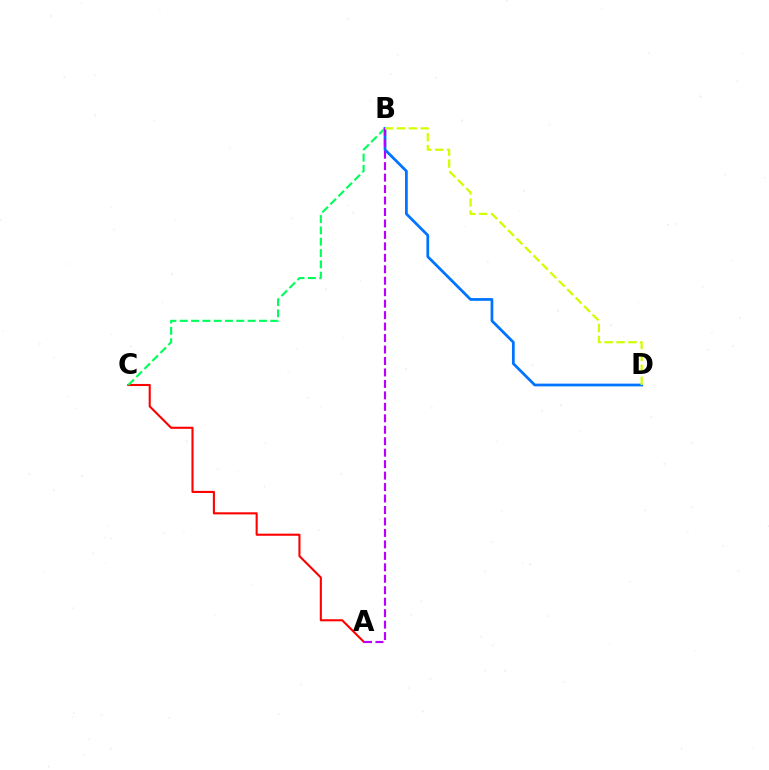{('B', 'D'): [{'color': '#0074ff', 'line_style': 'solid', 'thickness': 1.98}, {'color': '#d1ff00', 'line_style': 'dashed', 'thickness': 1.62}], ('A', 'C'): [{'color': '#ff0000', 'line_style': 'solid', 'thickness': 1.51}], ('B', 'C'): [{'color': '#00ff5c', 'line_style': 'dashed', 'thickness': 1.54}], ('A', 'B'): [{'color': '#b900ff', 'line_style': 'dashed', 'thickness': 1.56}]}